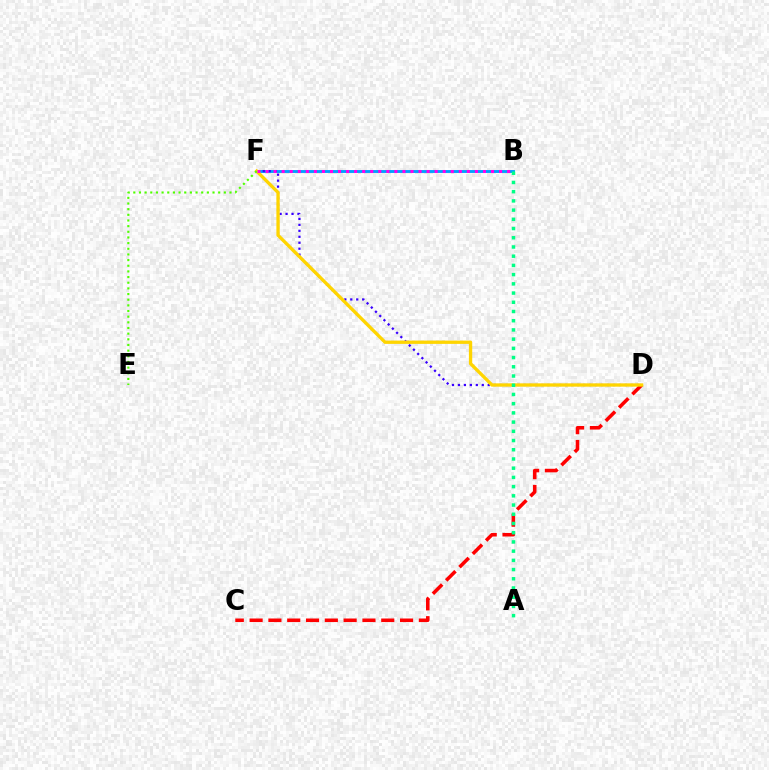{('B', 'F'): [{'color': '#009eff', 'line_style': 'solid', 'thickness': 2.06}, {'color': '#ff00ed', 'line_style': 'dotted', 'thickness': 2.19}], ('D', 'F'): [{'color': '#3700ff', 'line_style': 'dotted', 'thickness': 1.62}, {'color': '#ffd500', 'line_style': 'solid', 'thickness': 2.39}], ('C', 'D'): [{'color': '#ff0000', 'line_style': 'dashed', 'thickness': 2.55}], ('A', 'B'): [{'color': '#00ff86', 'line_style': 'dotted', 'thickness': 2.5}], ('E', 'F'): [{'color': '#4fff00', 'line_style': 'dotted', 'thickness': 1.54}]}